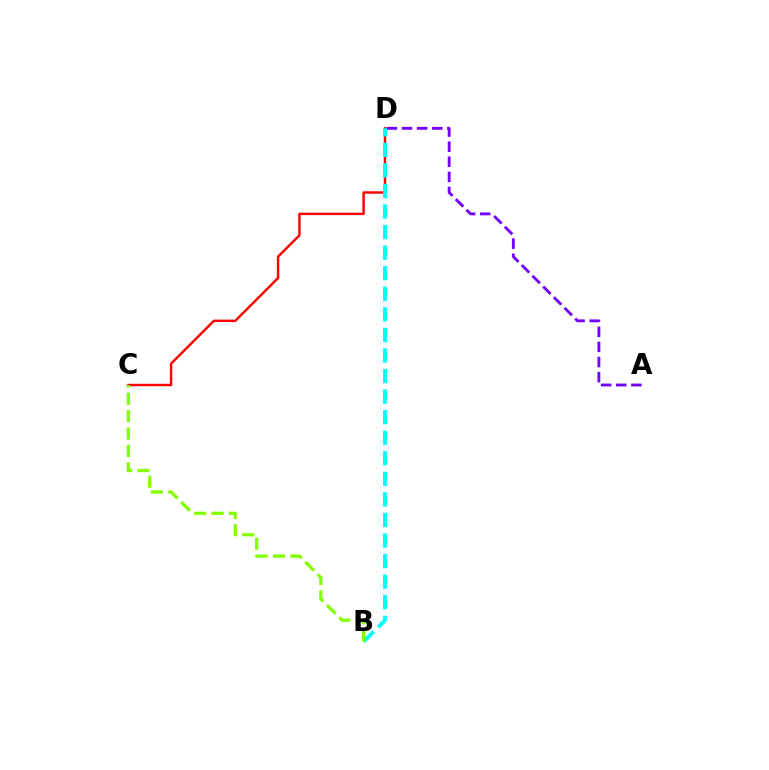{('C', 'D'): [{'color': '#ff0000', 'line_style': 'solid', 'thickness': 1.75}], ('A', 'D'): [{'color': '#7200ff', 'line_style': 'dashed', 'thickness': 2.05}], ('B', 'D'): [{'color': '#00fff6', 'line_style': 'dashed', 'thickness': 2.79}], ('B', 'C'): [{'color': '#84ff00', 'line_style': 'dashed', 'thickness': 2.36}]}